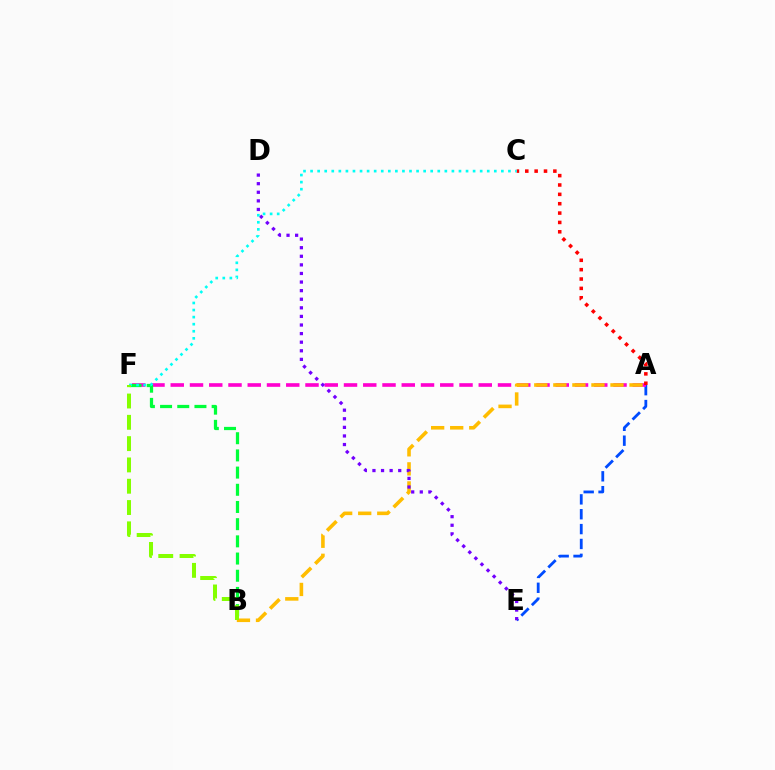{('A', 'E'): [{'color': '#004bff', 'line_style': 'dashed', 'thickness': 2.02}], ('A', 'F'): [{'color': '#ff00cf', 'line_style': 'dashed', 'thickness': 2.62}], ('B', 'F'): [{'color': '#00ff39', 'line_style': 'dashed', 'thickness': 2.34}, {'color': '#84ff00', 'line_style': 'dashed', 'thickness': 2.89}], ('A', 'B'): [{'color': '#ffbd00', 'line_style': 'dashed', 'thickness': 2.59}], ('A', 'C'): [{'color': '#ff0000', 'line_style': 'dotted', 'thickness': 2.54}], ('D', 'E'): [{'color': '#7200ff', 'line_style': 'dotted', 'thickness': 2.33}], ('C', 'F'): [{'color': '#00fff6', 'line_style': 'dotted', 'thickness': 1.92}]}